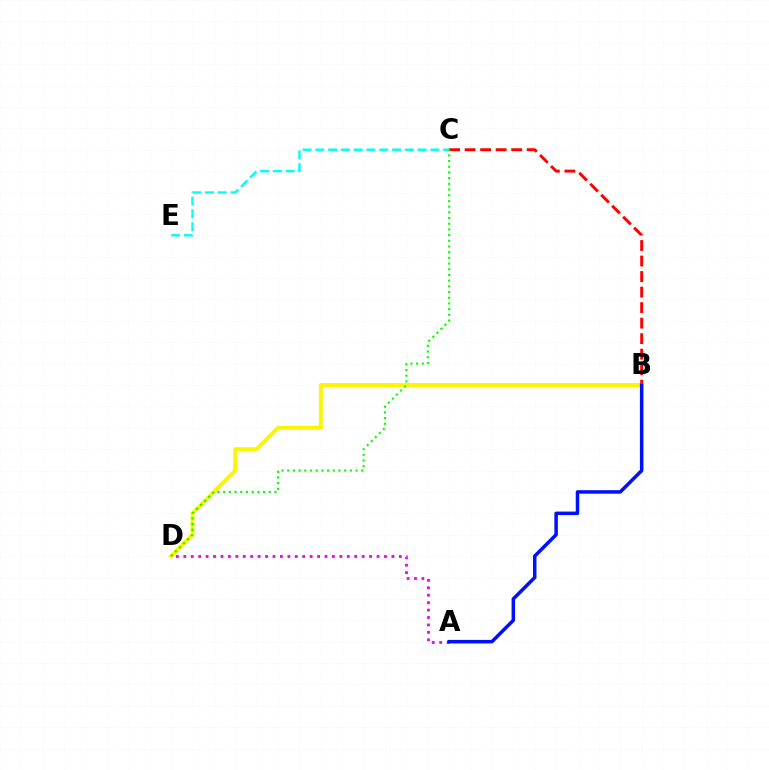{('B', 'C'): [{'color': '#ff0000', 'line_style': 'dashed', 'thickness': 2.11}], ('B', 'D'): [{'color': '#fcf500', 'line_style': 'solid', 'thickness': 2.82}], ('C', 'E'): [{'color': '#00fff6', 'line_style': 'dashed', 'thickness': 1.74}], ('C', 'D'): [{'color': '#08ff00', 'line_style': 'dotted', 'thickness': 1.55}], ('A', 'D'): [{'color': '#ee00ff', 'line_style': 'dotted', 'thickness': 2.02}], ('A', 'B'): [{'color': '#0010ff', 'line_style': 'solid', 'thickness': 2.53}]}